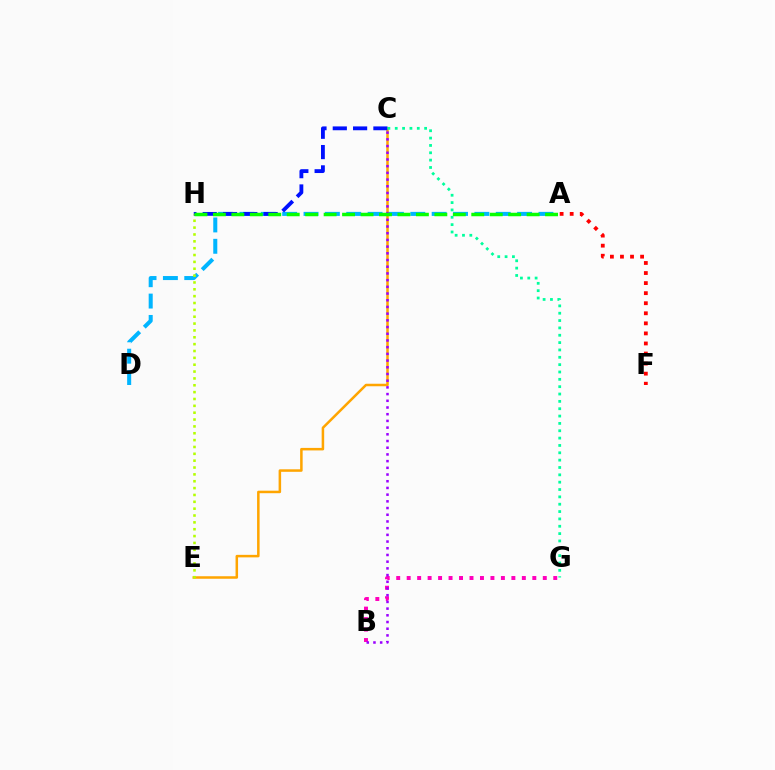{('B', 'G'): [{'color': '#ff00bd', 'line_style': 'dotted', 'thickness': 2.84}], ('C', 'E'): [{'color': '#ffa500', 'line_style': 'solid', 'thickness': 1.81}], ('A', 'D'): [{'color': '#00b5ff', 'line_style': 'dashed', 'thickness': 2.9}], ('C', 'H'): [{'color': '#0010ff', 'line_style': 'dashed', 'thickness': 2.76}], ('B', 'C'): [{'color': '#9b00ff', 'line_style': 'dotted', 'thickness': 1.82}], ('E', 'H'): [{'color': '#b3ff00', 'line_style': 'dotted', 'thickness': 1.86}], ('A', 'H'): [{'color': '#08ff00', 'line_style': 'dashed', 'thickness': 2.51}], ('C', 'G'): [{'color': '#00ff9d', 'line_style': 'dotted', 'thickness': 2.0}], ('A', 'F'): [{'color': '#ff0000', 'line_style': 'dotted', 'thickness': 2.73}]}